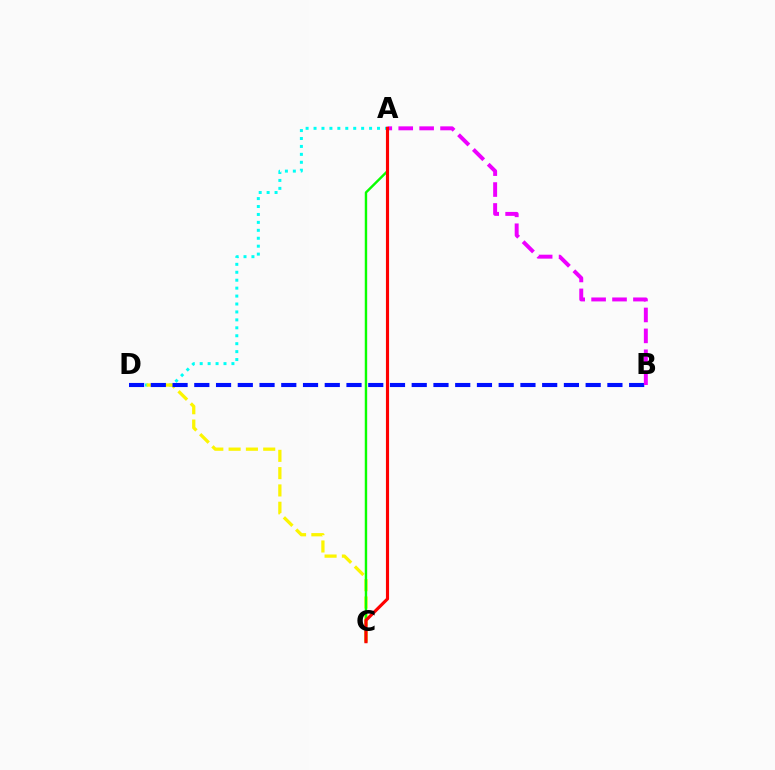{('A', 'D'): [{'color': '#00fff6', 'line_style': 'dotted', 'thickness': 2.16}], ('C', 'D'): [{'color': '#fcf500', 'line_style': 'dashed', 'thickness': 2.35}], ('B', 'D'): [{'color': '#0010ff', 'line_style': 'dashed', 'thickness': 2.95}], ('A', 'B'): [{'color': '#ee00ff', 'line_style': 'dashed', 'thickness': 2.84}], ('A', 'C'): [{'color': '#08ff00', 'line_style': 'solid', 'thickness': 1.74}, {'color': '#ff0000', 'line_style': 'solid', 'thickness': 2.25}]}